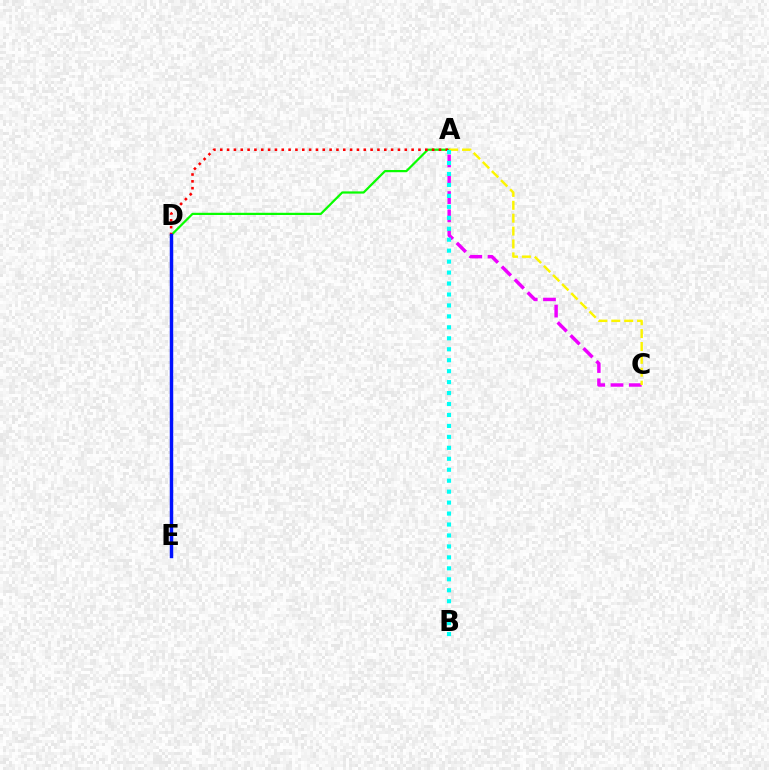{('A', 'D'): [{'color': '#08ff00', 'line_style': 'solid', 'thickness': 1.6}, {'color': '#ff0000', 'line_style': 'dotted', 'thickness': 1.86}], ('A', 'C'): [{'color': '#ee00ff', 'line_style': 'dashed', 'thickness': 2.48}, {'color': '#fcf500', 'line_style': 'dashed', 'thickness': 1.75}], ('D', 'E'): [{'color': '#0010ff', 'line_style': 'solid', 'thickness': 2.49}], ('A', 'B'): [{'color': '#00fff6', 'line_style': 'dotted', 'thickness': 2.98}]}